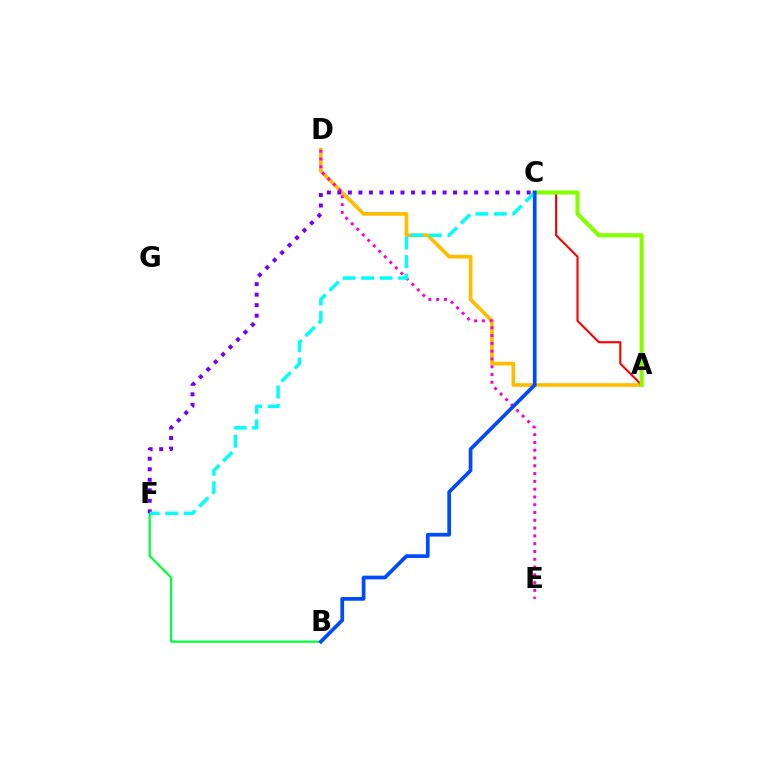{('A', 'D'): [{'color': '#ffbd00', 'line_style': 'solid', 'thickness': 2.65}], ('D', 'E'): [{'color': '#ff00cf', 'line_style': 'dotted', 'thickness': 2.12}], ('B', 'F'): [{'color': '#00ff39', 'line_style': 'solid', 'thickness': 1.59}], ('A', 'C'): [{'color': '#ff0000', 'line_style': 'solid', 'thickness': 1.53}, {'color': '#84ff00', 'line_style': 'solid', 'thickness': 2.97}], ('C', 'F'): [{'color': '#7200ff', 'line_style': 'dotted', 'thickness': 2.86}, {'color': '#00fff6', 'line_style': 'dashed', 'thickness': 2.5}], ('B', 'C'): [{'color': '#004bff', 'line_style': 'solid', 'thickness': 2.67}]}